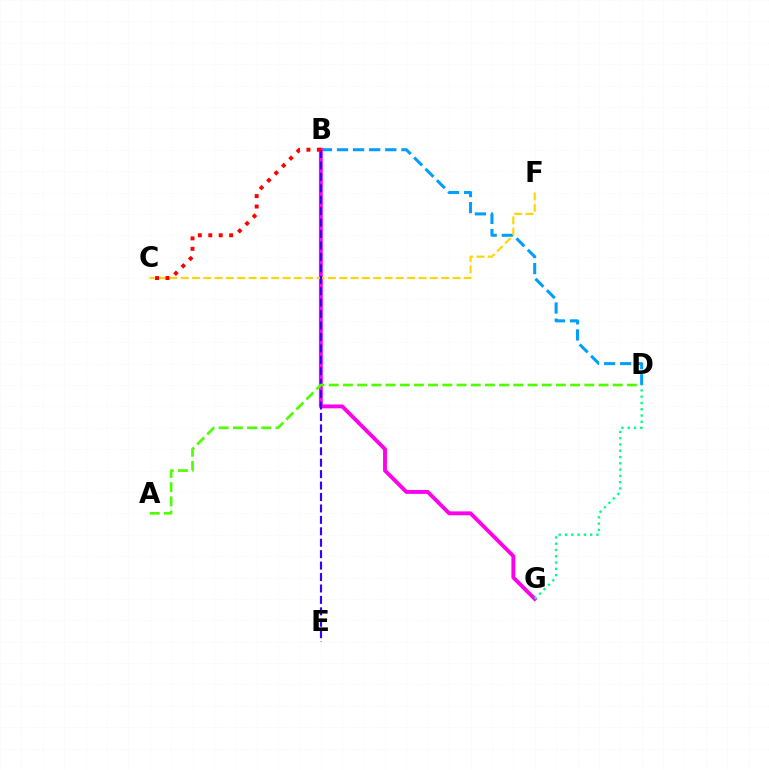{('B', 'D'): [{'color': '#009eff', 'line_style': 'dashed', 'thickness': 2.19}], ('B', 'G'): [{'color': '#ff00ed', 'line_style': 'solid', 'thickness': 2.79}], ('D', 'G'): [{'color': '#00ff86', 'line_style': 'dotted', 'thickness': 1.71}], ('C', 'F'): [{'color': '#ffd500', 'line_style': 'dashed', 'thickness': 1.54}], ('B', 'E'): [{'color': '#3700ff', 'line_style': 'dashed', 'thickness': 1.55}], ('B', 'C'): [{'color': '#ff0000', 'line_style': 'dotted', 'thickness': 2.84}], ('A', 'D'): [{'color': '#4fff00', 'line_style': 'dashed', 'thickness': 1.93}]}